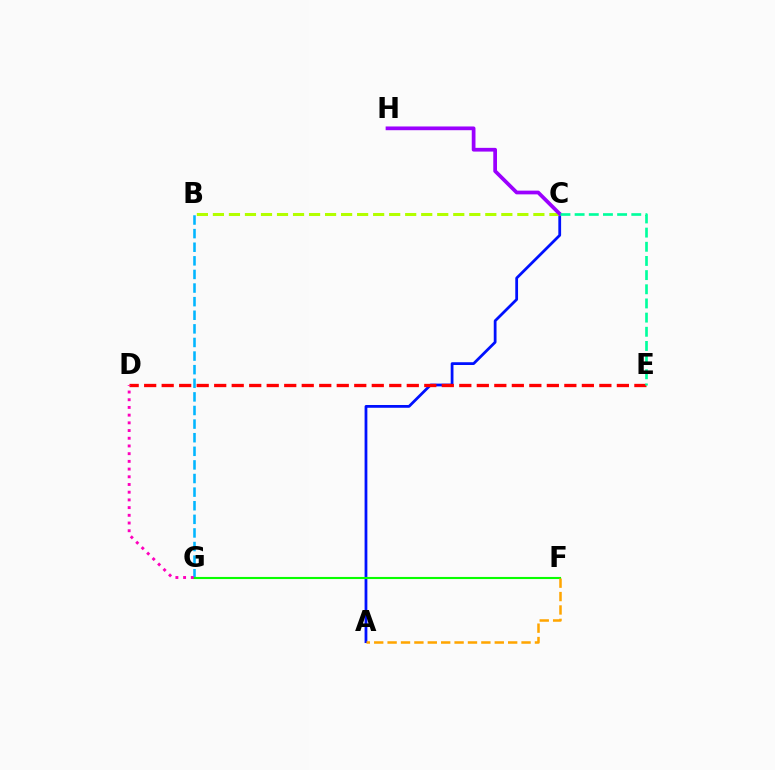{('A', 'C'): [{'color': '#0010ff', 'line_style': 'solid', 'thickness': 2.0}], ('B', 'C'): [{'color': '#b3ff00', 'line_style': 'dashed', 'thickness': 2.18}], ('B', 'G'): [{'color': '#00b5ff', 'line_style': 'dashed', 'thickness': 1.85}], ('C', 'H'): [{'color': '#9b00ff', 'line_style': 'solid', 'thickness': 2.69}], ('F', 'G'): [{'color': '#08ff00', 'line_style': 'solid', 'thickness': 1.52}], ('D', 'E'): [{'color': '#ff0000', 'line_style': 'dashed', 'thickness': 2.38}], ('A', 'F'): [{'color': '#ffa500', 'line_style': 'dashed', 'thickness': 1.82}], ('C', 'E'): [{'color': '#00ff9d', 'line_style': 'dashed', 'thickness': 1.92}], ('D', 'G'): [{'color': '#ff00bd', 'line_style': 'dotted', 'thickness': 2.09}]}